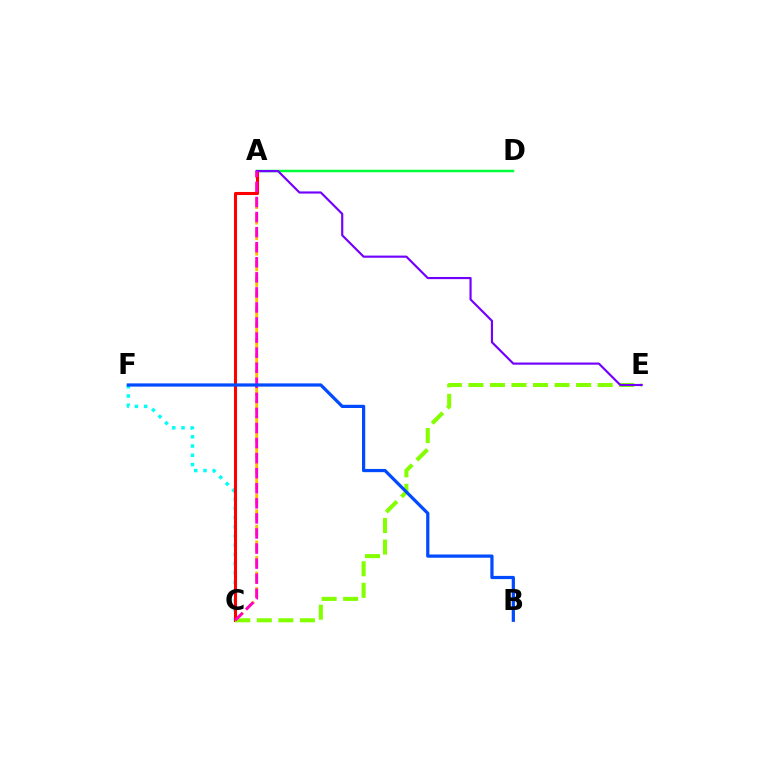{('C', 'F'): [{'color': '#00fff6', 'line_style': 'dotted', 'thickness': 2.51}], ('A', 'C'): [{'color': '#ffbd00', 'line_style': 'dashed', 'thickness': 2.11}, {'color': '#ff0000', 'line_style': 'solid', 'thickness': 2.2}, {'color': '#ff00cf', 'line_style': 'dashed', 'thickness': 2.05}], ('A', 'D'): [{'color': '#00ff39', 'line_style': 'solid', 'thickness': 1.79}], ('C', 'E'): [{'color': '#84ff00', 'line_style': 'dashed', 'thickness': 2.93}], ('A', 'E'): [{'color': '#7200ff', 'line_style': 'solid', 'thickness': 1.55}], ('B', 'F'): [{'color': '#004bff', 'line_style': 'solid', 'thickness': 2.32}]}